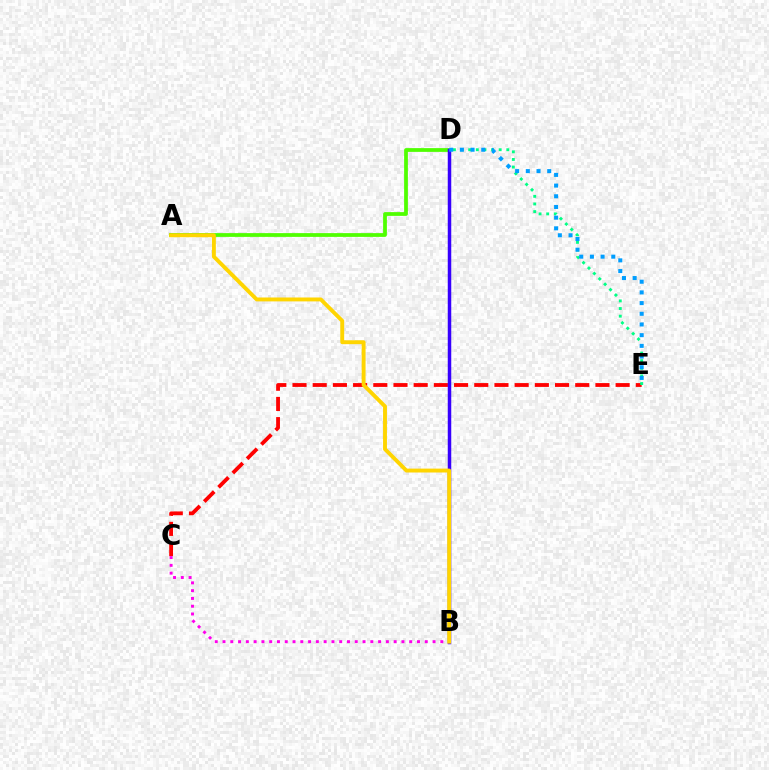{('A', 'D'): [{'color': '#4fff00', 'line_style': 'solid', 'thickness': 2.71}], ('C', 'E'): [{'color': '#ff0000', 'line_style': 'dashed', 'thickness': 2.74}], ('D', 'E'): [{'color': '#00ff86', 'line_style': 'dotted', 'thickness': 2.07}, {'color': '#009eff', 'line_style': 'dotted', 'thickness': 2.9}], ('B', 'D'): [{'color': '#3700ff', 'line_style': 'solid', 'thickness': 2.52}], ('B', 'C'): [{'color': '#ff00ed', 'line_style': 'dotted', 'thickness': 2.11}], ('A', 'B'): [{'color': '#ffd500', 'line_style': 'solid', 'thickness': 2.81}]}